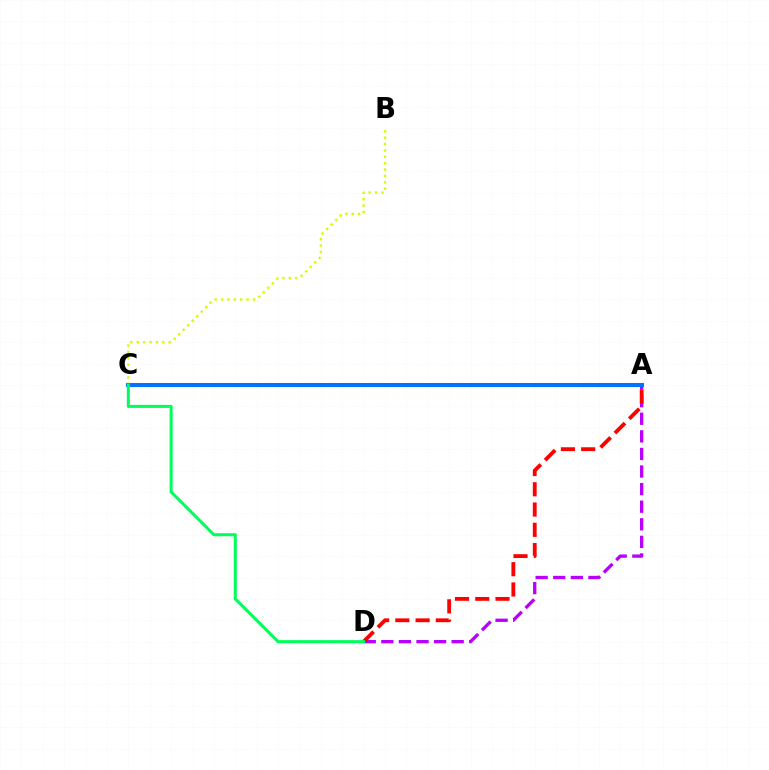{('A', 'D'): [{'color': '#b900ff', 'line_style': 'dashed', 'thickness': 2.39}, {'color': '#ff0000', 'line_style': 'dashed', 'thickness': 2.75}], ('B', 'C'): [{'color': '#d1ff00', 'line_style': 'dotted', 'thickness': 1.73}], ('A', 'C'): [{'color': '#0074ff', 'line_style': 'solid', 'thickness': 2.92}], ('C', 'D'): [{'color': '#00ff5c', 'line_style': 'solid', 'thickness': 2.21}]}